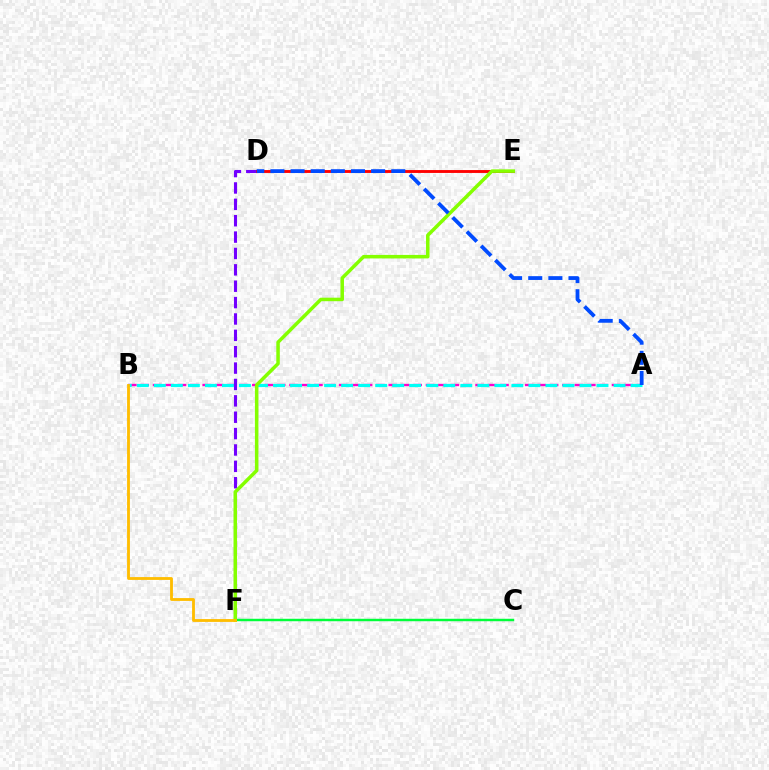{('A', 'B'): [{'color': '#ff00cf', 'line_style': 'dashed', 'thickness': 1.69}, {'color': '#00fff6', 'line_style': 'dashed', 'thickness': 2.31}], ('D', 'F'): [{'color': '#7200ff', 'line_style': 'dashed', 'thickness': 2.22}], ('D', 'E'): [{'color': '#ff0000', 'line_style': 'solid', 'thickness': 2.07}], ('C', 'F'): [{'color': '#00ff39', 'line_style': 'solid', 'thickness': 1.77}], ('E', 'F'): [{'color': '#84ff00', 'line_style': 'solid', 'thickness': 2.53}], ('B', 'F'): [{'color': '#ffbd00', 'line_style': 'solid', 'thickness': 2.04}], ('A', 'D'): [{'color': '#004bff', 'line_style': 'dashed', 'thickness': 2.74}]}